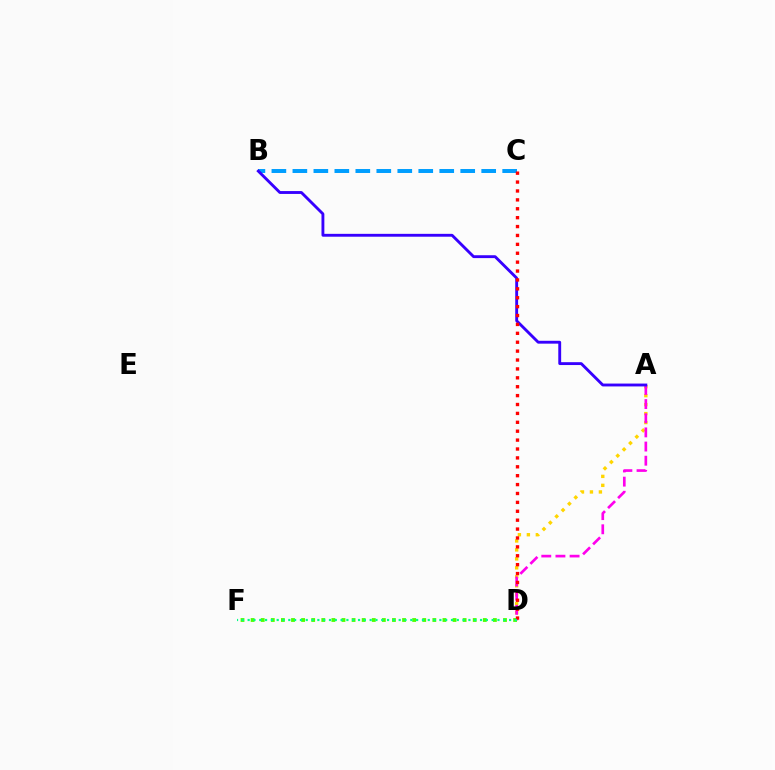{('B', 'C'): [{'color': '#009eff', 'line_style': 'dashed', 'thickness': 2.85}], ('D', 'F'): [{'color': '#4fff00', 'line_style': 'dotted', 'thickness': 2.74}, {'color': '#00ff86', 'line_style': 'dotted', 'thickness': 1.58}], ('A', 'D'): [{'color': '#ffd500', 'line_style': 'dotted', 'thickness': 2.44}, {'color': '#ff00ed', 'line_style': 'dashed', 'thickness': 1.92}], ('A', 'B'): [{'color': '#3700ff', 'line_style': 'solid', 'thickness': 2.06}], ('C', 'D'): [{'color': '#ff0000', 'line_style': 'dotted', 'thickness': 2.42}]}